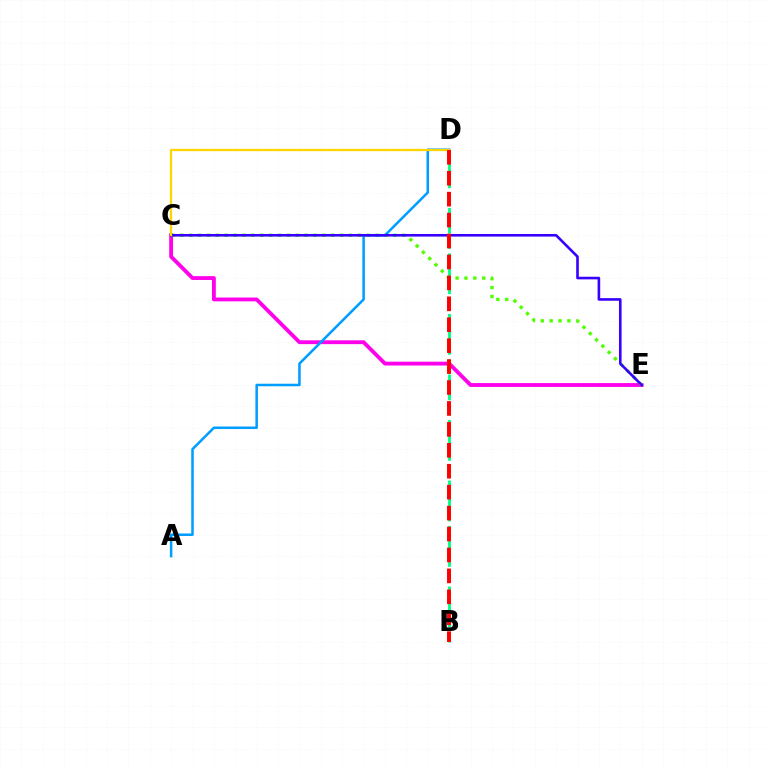{('C', 'E'): [{'color': '#ff00ed', 'line_style': 'solid', 'thickness': 2.76}, {'color': '#4fff00', 'line_style': 'dotted', 'thickness': 2.41}, {'color': '#3700ff', 'line_style': 'solid', 'thickness': 1.89}], ('A', 'D'): [{'color': '#009eff', 'line_style': 'solid', 'thickness': 1.82}], ('C', 'D'): [{'color': '#ffd500', 'line_style': 'solid', 'thickness': 1.64}], ('B', 'D'): [{'color': '#00ff86', 'line_style': 'dashed', 'thickness': 2.06}, {'color': '#ff0000', 'line_style': 'dashed', 'thickness': 2.84}]}